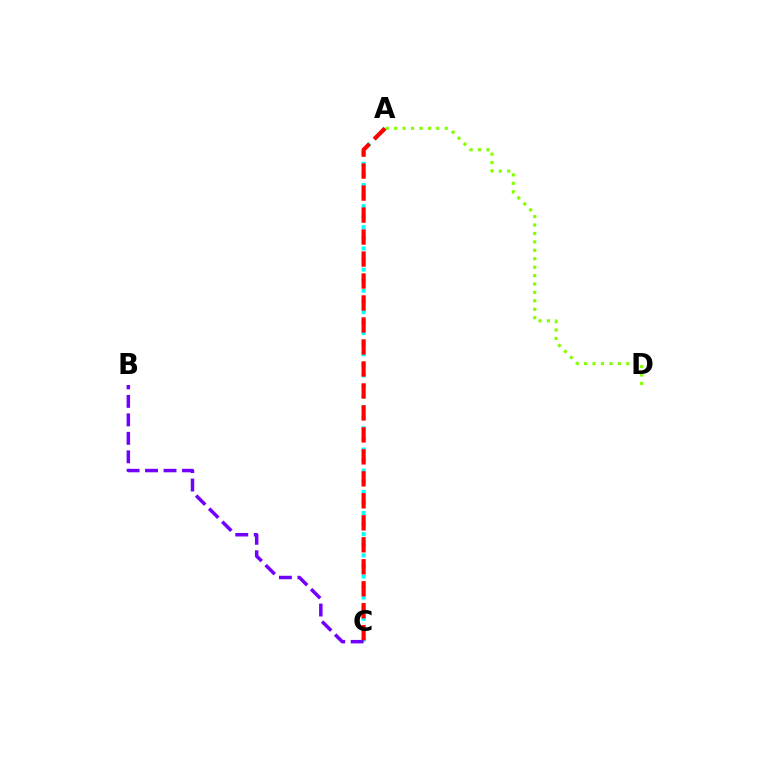{('A', 'D'): [{'color': '#84ff00', 'line_style': 'dotted', 'thickness': 2.29}], ('A', 'C'): [{'color': '#00fff6', 'line_style': 'dotted', 'thickness': 2.88}, {'color': '#ff0000', 'line_style': 'dashed', 'thickness': 2.99}], ('B', 'C'): [{'color': '#7200ff', 'line_style': 'dashed', 'thickness': 2.51}]}